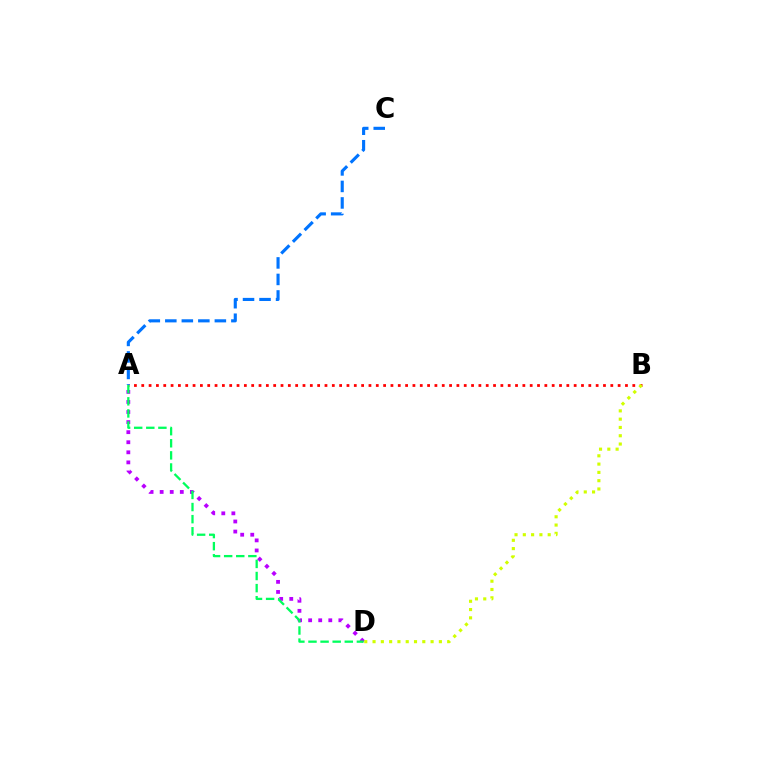{('A', 'D'): [{'color': '#b900ff', 'line_style': 'dotted', 'thickness': 2.74}, {'color': '#00ff5c', 'line_style': 'dashed', 'thickness': 1.64}], ('A', 'B'): [{'color': '#ff0000', 'line_style': 'dotted', 'thickness': 1.99}], ('B', 'D'): [{'color': '#d1ff00', 'line_style': 'dotted', 'thickness': 2.25}], ('A', 'C'): [{'color': '#0074ff', 'line_style': 'dashed', 'thickness': 2.24}]}